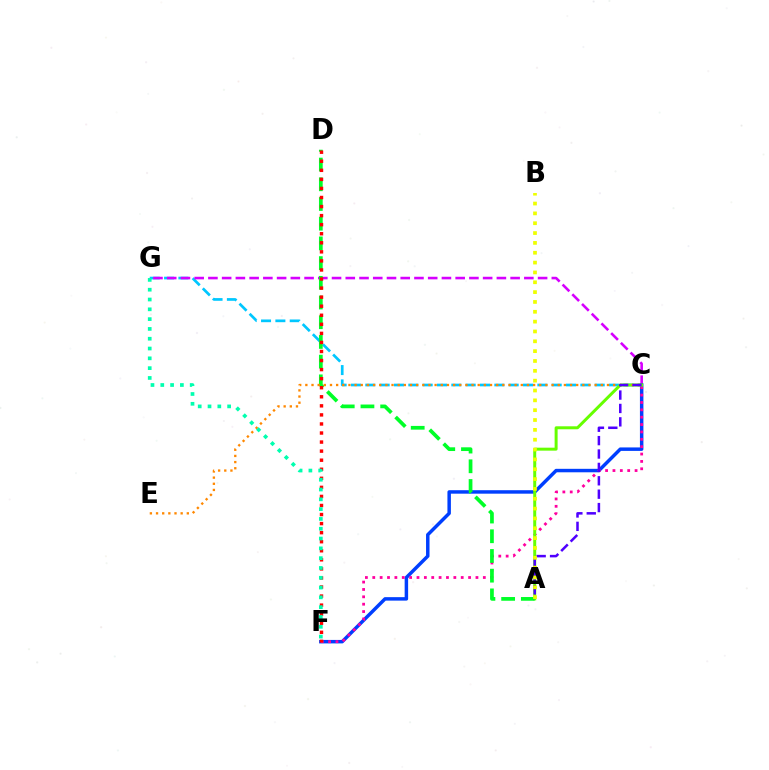{('C', 'G'): [{'color': '#00c7ff', 'line_style': 'dashed', 'thickness': 1.95}, {'color': '#d600ff', 'line_style': 'dashed', 'thickness': 1.87}], ('C', 'F'): [{'color': '#003fff', 'line_style': 'solid', 'thickness': 2.5}, {'color': '#ff00a0', 'line_style': 'dotted', 'thickness': 2.0}], ('A', 'C'): [{'color': '#66ff00', 'line_style': 'solid', 'thickness': 2.15}, {'color': '#4f00ff', 'line_style': 'dashed', 'thickness': 1.82}], ('A', 'D'): [{'color': '#00ff27', 'line_style': 'dashed', 'thickness': 2.68}], ('D', 'F'): [{'color': '#ff0000', 'line_style': 'dotted', 'thickness': 2.46}], ('C', 'E'): [{'color': '#ff8800', 'line_style': 'dotted', 'thickness': 1.67}], ('F', 'G'): [{'color': '#00ffaf', 'line_style': 'dotted', 'thickness': 2.66}], ('A', 'B'): [{'color': '#eeff00', 'line_style': 'dotted', 'thickness': 2.67}]}